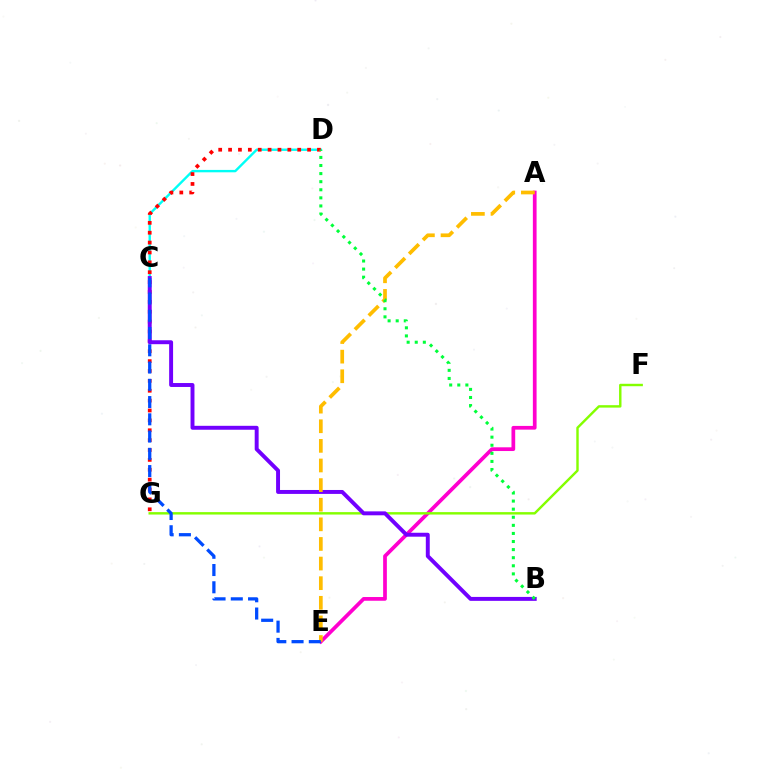{('A', 'E'): [{'color': '#ff00cf', 'line_style': 'solid', 'thickness': 2.68}, {'color': '#ffbd00', 'line_style': 'dashed', 'thickness': 2.66}], ('F', 'G'): [{'color': '#84ff00', 'line_style': 'solid', 'thickness': 1.75}], ('C', 'D'): [{'color': '#00fff6', 'line_style': 'solid', 'thickness': 1.72}], ('D', 'G'): [{'color': '#ff0000', 'line_style': 'dotted', 'thickness': 2.68}], ('B', 'C'): [{'color': '#7200ff', 'line_style': 'solid', 'thickness': 2.83}], ('B', 'D'): [{'color': '#00ff39', 'line_style': 'dotted', 'thickness': 2.2}], ('C', 'E'): [{'color': '#004bff', 'line_style': 'dashed', 'thickness': 2.34}]}